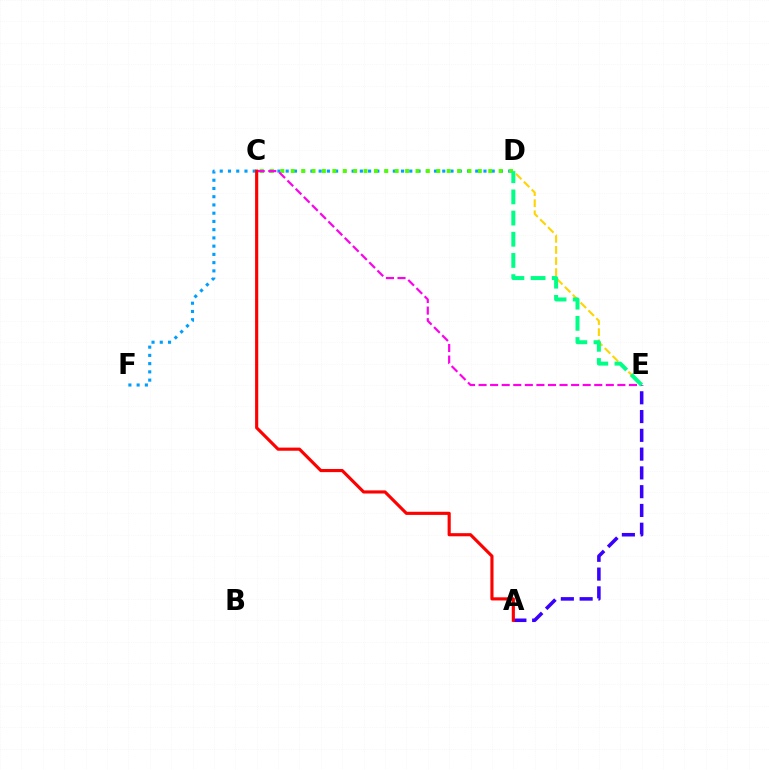{('D', 'E'): [{'color': '#ffd500', 'line_style': 'dashed', 'thickness': 1.51}, {'color': '#00ff86', 'line_style': 'dashed', 'thickness': 2.88}], ('A', 'E'): [{'color': '#3700ff', 'line_style': 'dashed', 'thickness': 2.55}], ('D', 'F'): [{'color': '#009eff', 'line_style': 'dotted', 'thickness': 2.24}], ('C', 'D'): [{'color': '#4fff00', 'line_style': 'dotted', 'thickness': 2.82}], ('C', 'E'): [{'color': '#ff00ed', 'line_style': 'dashed', 'thickness': 1.57}], ('A', 'C'): [{'color': '#ff0000', 'line_style': 'solid', 'thickness': 2.26}]}